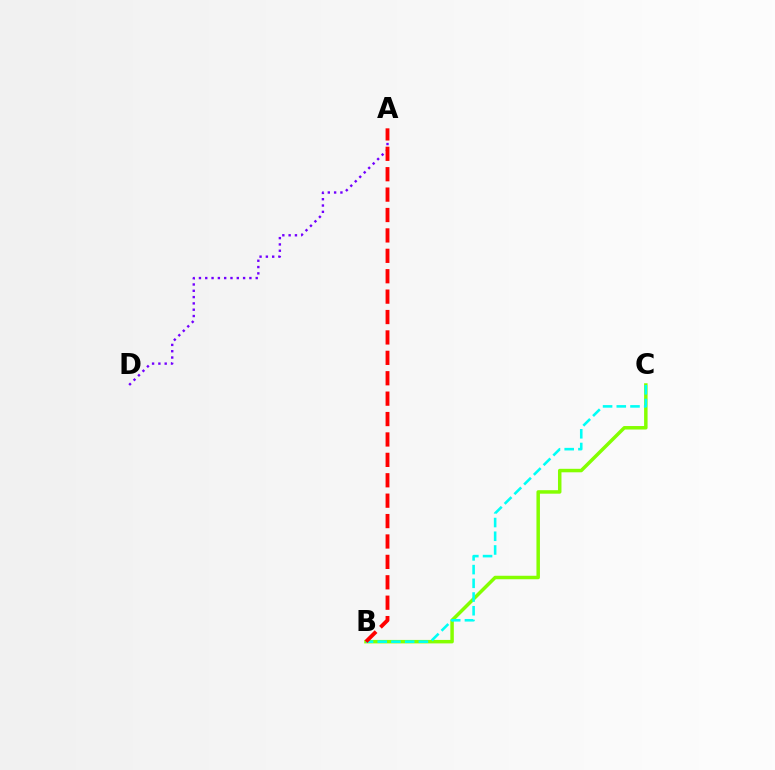{('A', 'D'): [{'color': '#7200ff', 'line_style': 'dotted', 'thickness': 1.71}], ('B', 'C'): [{'color': '#84ff00', 'line_style': 'solid', 'thickness': 2.51}, {'color': '#00fff6', 'line_style': 'dashed', 'thickness': 1.86}], ('A', 'B'): [{'color': '#ff0000', 'line_style': 'dashed', 'thickness': 2.77}]}